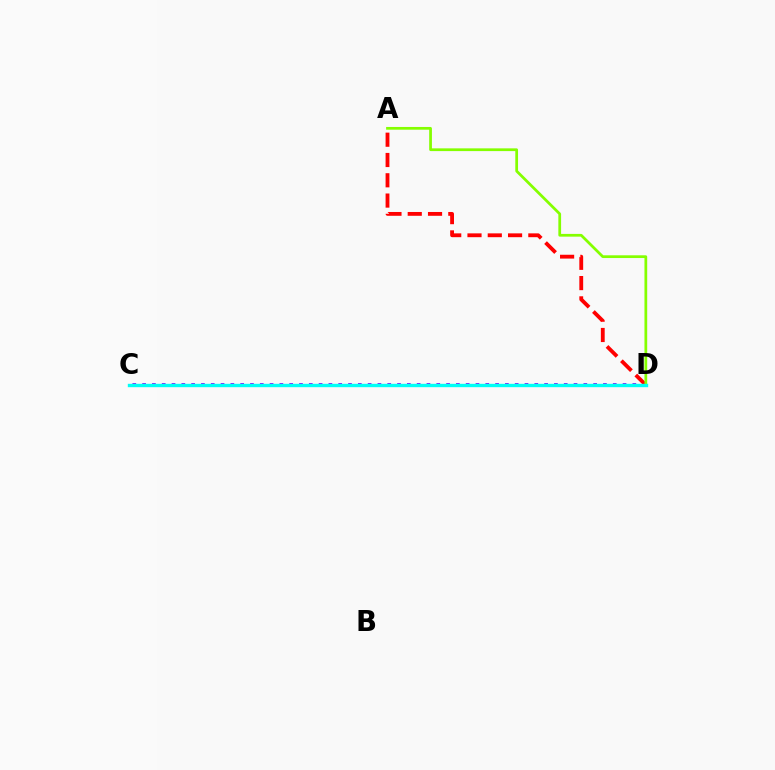{('C', 'D'): [{'color': '#7200ff', 'line_style': 'dotted', 'thickness': 2.66}, {'color': '#00fff6', 'line_style': 'solid', 'thickness': 2.43}], ('A', 'D'): [{'color': '#ff0000', 'line_style': 'dashed', 'thickness': 2.76}, {'color': '#84ff00', 'line_style': 'solid', 'thickness': 1.97}]}